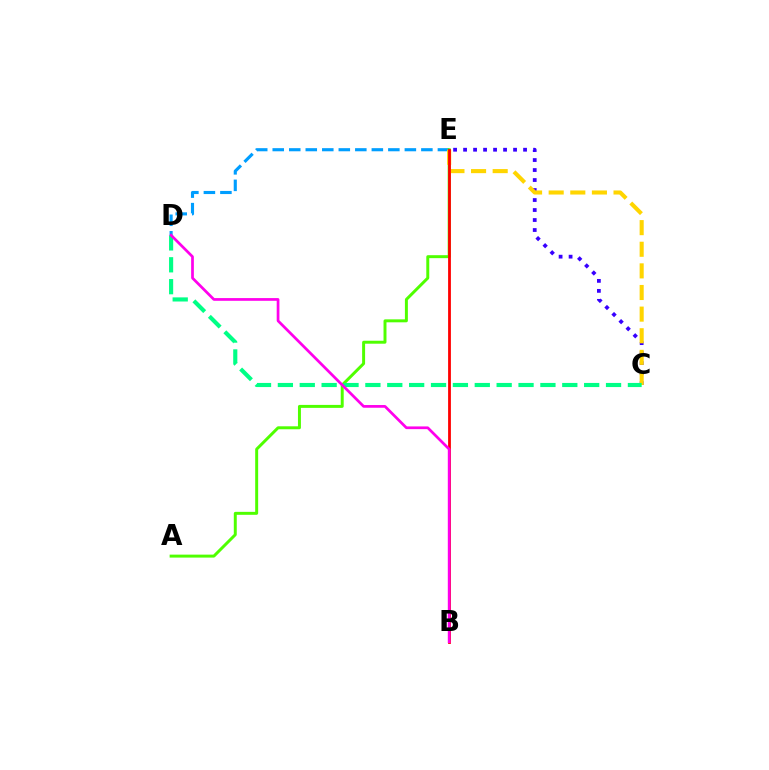{('D', 'E'): [{'color': '#009eff', 'line_style': 'dashed', 'thickness': 2.24}], ('A', 'E'): [{'color': '#4fff00', 'line_style': 'solid', 'thickness': 2.13}], ('C', 'E'): [{'color': '#3700ff', 'line_style': 'dotted', 'thickness': 2.72}, {'color': '#ffd500', 'line_style': 'dashed', 'thickness': 2.94}], ('B', 'E'): [{'color': '#ff0000', 'line_style': 'solid', 'thickness': 2.02}], ('C', 'D'): [{'color': '#00ff86', 'line_style': 'dashed', 'thickness': 2.97}], ('B', 'D'): [{'color': '#ff00ed', 'line_style': 'solid', 'thickness': 1.96}]}